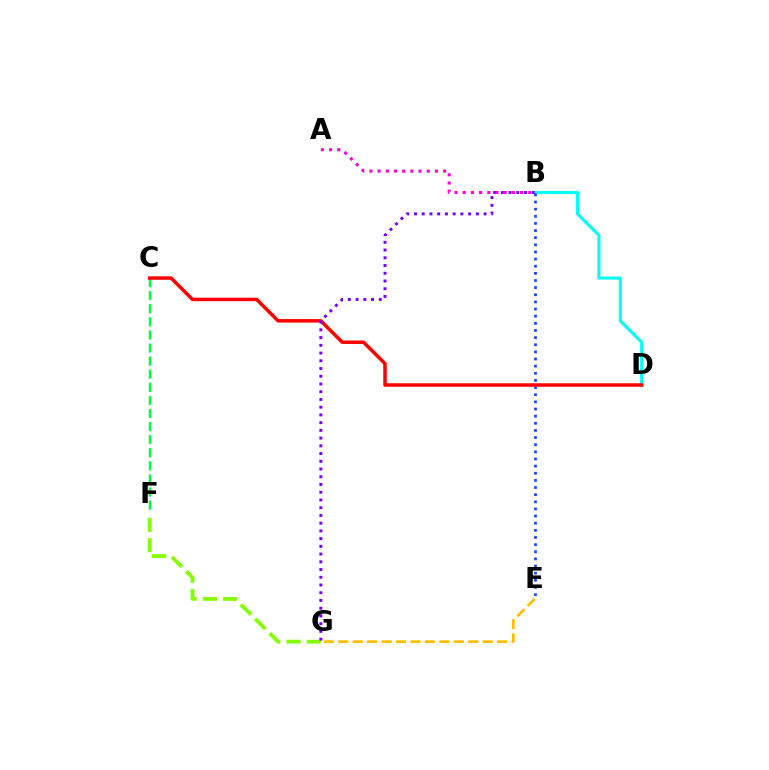{('F', 'G'): [{'color': '#84ff00', 'line_style': 'dashed', 'thickness': 2.75}], ('B', 'D'): [{'color': '#00fff6', 'line_style': 'solid', 'thickness': 2.22}], ('C', 'F'): [{'color': '#00ff39', 'line_style': 'dashed', 'thickness': 1.78}], ('B', 'E'): [{'color': '#004bff', 'line_style': 'dotted', 'thickness': 1.94}], ('C', 'D'): [{'color': '#ff0000', 'line_style': 'solid', 'thickness': 2.51}], ('B', 'G'): [{'color': '#7200ff', 'line_style': 'dotted', 'thickness': 2.1}], ('A', 'B'): [{'color': '#ff00cf', 'line_style': 'dotted', 'thickness': 2.23}], ('E', 'G'): [{'color': '#ffbd00', 'line_style': 'dashed', 'thickness': 1.96}]}